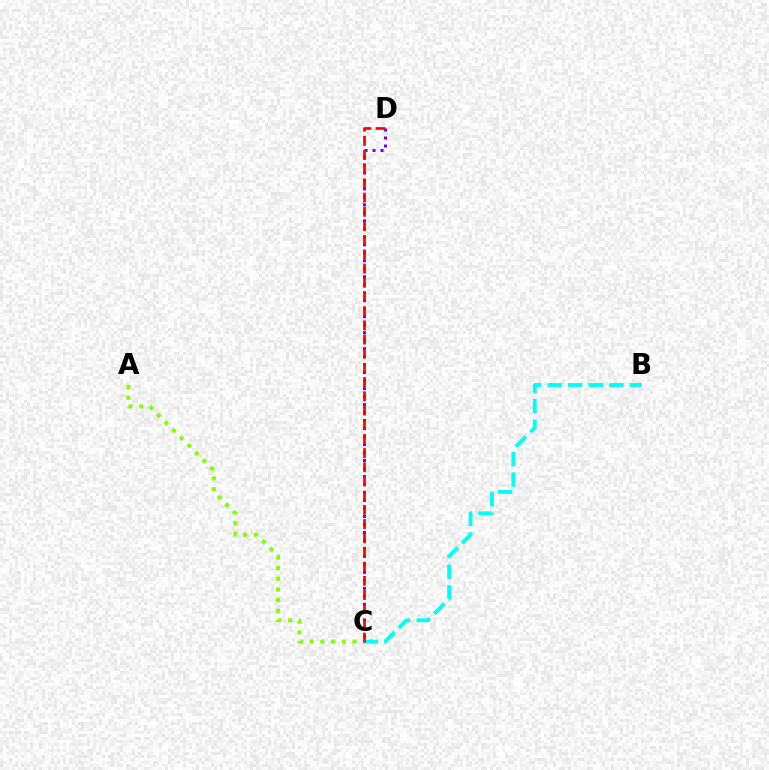{('A', 'C'): [{'color': '#84ff00', 'line_style': 'dotted', 'thickness': 2.91}], ('C', 'D'): [{'color': '#7200ff', 'line_style': 'dotted', 'thickness': 2.17}, {'color': '#ff0000', 'line_style': 'dashed', 'thickness': 1.93}], ('B', 'C'): [{'color': '#00fff6', 'line_style': 'dashed', 'thickness': 2.79}]}